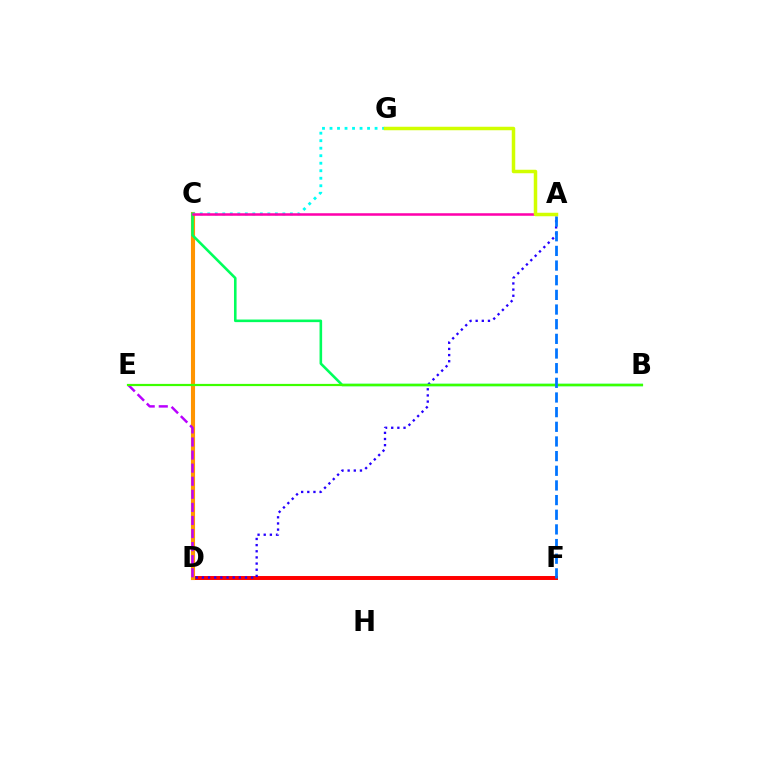{('D', 'F'): [{'color': '#ff0000', 'line_style': 'solid', 'thickness': 2.85}], ('A', 'D'): [{'color': '#2500ff', 'line_style': 'dotted', 'thickness': 1.67}], ('C', 'D'): [{'color': '#ff9400', 'line_style': 'solid', 'thickness': 2.96}], ('C', 'G'): [{'color': '#00fff6', 'line_style': 'dotted', 'thickness': 2.04}], ('B', 'C'): [{'color': '#00ff5c', 'line_style': 'solid', 'thickness': 1.86}], ('D', 'E'): [{'color': '#b900ff', 'line_style': 'dashed', 'thickness': 1.78}], ('B', 'E'): [{'color': '#3dff00', 'line_style': 'solid', 'thickness': 1.59}], ('A', 'C'): [{'color': '#ff00ac', 'line_style': 'solid', 'thickness': 1.82}], ('A', 'F'): [{'color': '#0074ff', 'line_style': 'dashed', 'thickness': 1.99}], ('A', 'G'): [{'color': '#d1ff00', 'line_style': 'solid', 'thickness': 2.51}]}